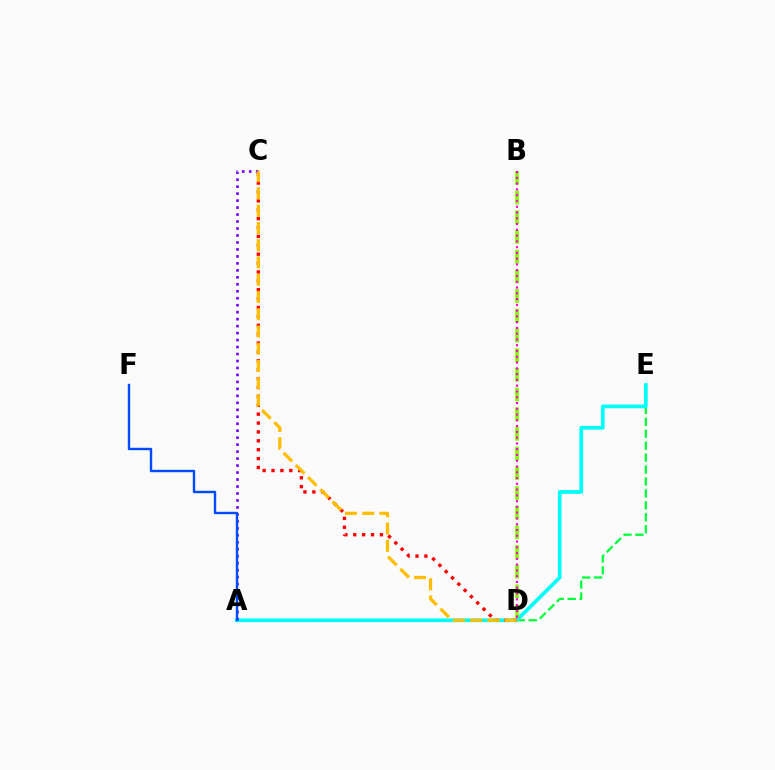{('D', 'E'): [{'color': '#00ff39', 'line_style': 'dashed', 'thickness': 1.62}], ('A', 'E'): [{'color': '#00fff6', 'line_style': 'solid', 'thickness': 2.68}], ('A', 'C'): [{'color': '#7200ff', 'line_style': 'dotted', 'thickness': 1.89}], ('A', 'F'): [{'color': '#004bff', 'line_style': 'solid', 'thickness': 1.74}], ('B', 'D'): [{'color': '#84ff00', 'line_style': 'dashed', 'thickness': 2.67}, {'color': '#ff00cf', 'line_style': 'dotted', 'thickness': 1.57}], ('C', 'D'): [{'color': '#ff0000', 'line_style': 'dotted', 'thickness': 2.41}, {'color': '#ffbd00', 'line_style': 'dashed', 'thickness': 2.34}]}